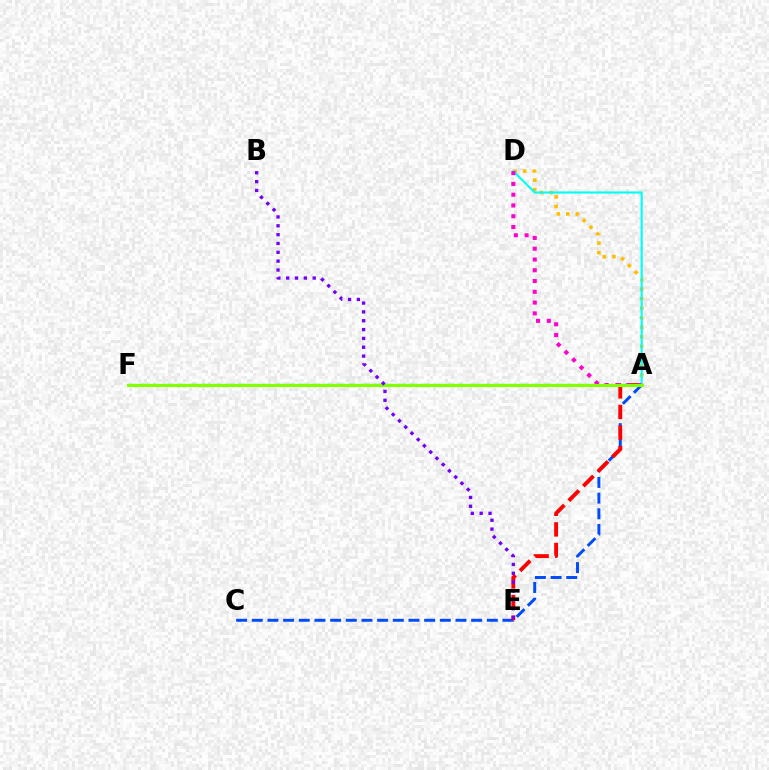{('A', 'D'): [{'color': '#ffbd00', 'line_style': 'dotted', 'thickness': 2.59}, {'color': '#00fff6', 'line_style': 'solid', 'thickness': 1.53}, {'color': '#ff00cf', 'line_style': 'dotted', 'thickness': 2.93}], ('A', 'C'): [{'color': '#004bff', 'line_style': 'dashed', 'thickness': 2.13}], ('A', 'E'): [{'color': '#ff0000', 'line_style': 'dashed', 'thickness': 2.8}], ('A', 'F'): [{'color': '#00ff39', 'line_style': 'dashed', 'thickness': 1.66}, {'color': '#84ff00', 'line_style': 'solid', 'thickness': 2.21}], ('B', 'E'): [{'color': '#7200ff', 'line_style': 'dotted', 'thickness': 2.4}]}